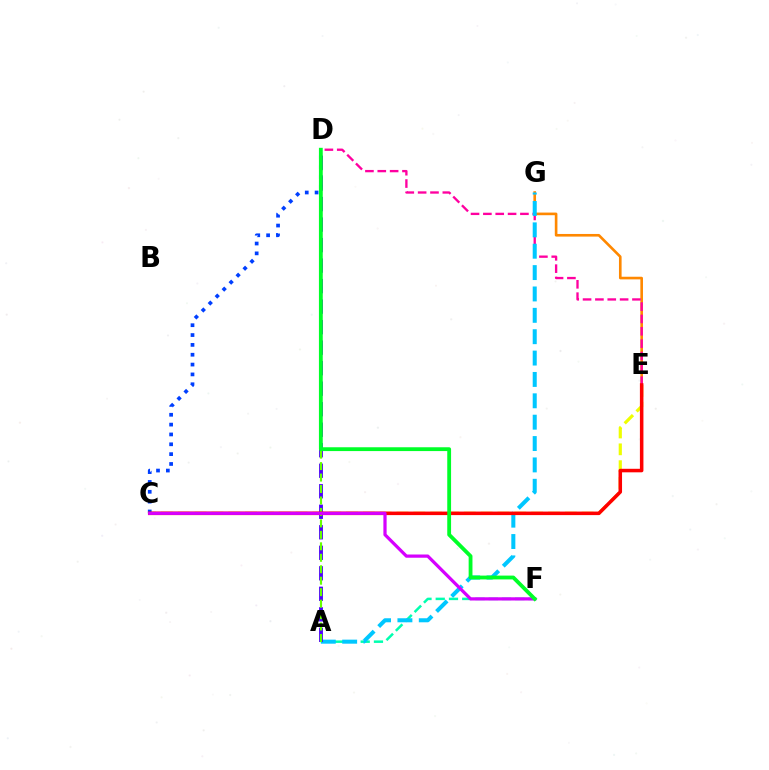{('A', 'F'): [{'color': '#00ffaf', 'line_style': 'dashed', 'thickness': 1.8}], ('E', 'G'): [{'color': '#ff8800', 'line_style': 'solid', 'thickness': 1.89}], ('D', 'E'): [{'color': '#ff00a0', 'line_style': 'dashed', 'thickness': 1.68}], ('C', 'E'): [{'color': '#eeff00', 'line_style': 'dashed', 'thickness': 2.29}, {'color': '#ff0000', 'line_style': 'solid', 'thickness': 2.54}], ('A', 'G'): [{'color': '#00c7ff', 'line_style': 'dashed', 'thickness': 2.9}], ('C', 'D'): [{'color': '#003fff', 'line_style': 'dotted', 'thickness': 2.67}], ('A', 'D'): [{'color': '#4f00ff', 'line_style': 'dashed', 'thickness': 2.79}, {'color': '#66ff00', 'line_style': 'dashed', 'thickness': 1.56}], ('C', 'F'): [{'color': '#d600ff', 'line_style': 'solid', 'thickness': 2.33}], ('D', 'F'): [{'color': '#00ff27', 'line_style': 'solid', 'thickness': 2.75}]}